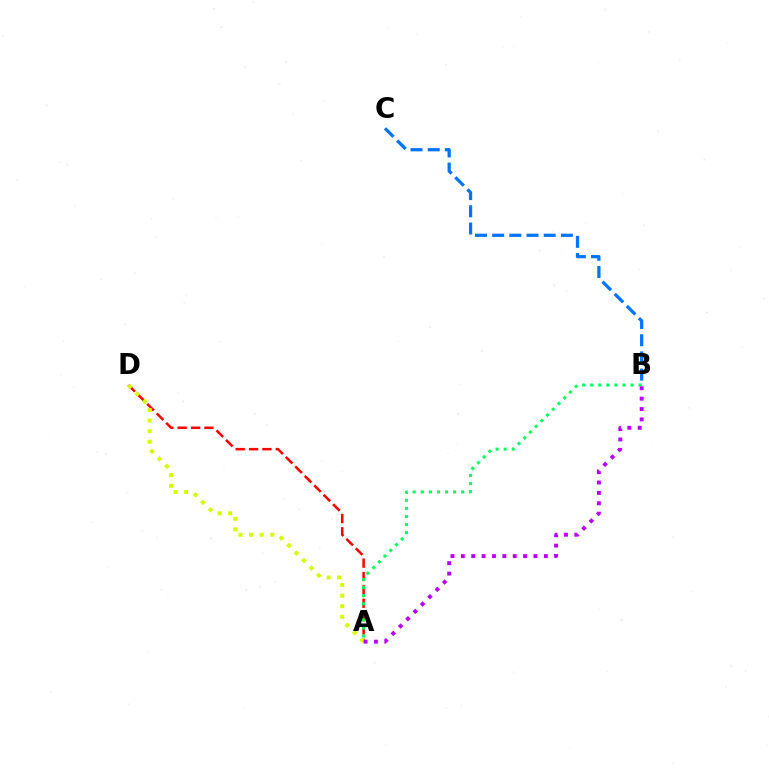{('A', 'D'): [{'color': '#ff0000', 'line_style': 'dashed', 'thickness': 1.82}, {'color': '#d1ff00', 'line_style': 'dotted', 'thickness': 2.87}], ('A', 'B'): [{'color': '#00ff5c', 'line_style': 'dotted', 'thickness': 2.19}, {'color': '#b900ff', 'line_style': 'dotted', 'thickness': 2.82}], ('B', 'C'): [{'color': '#0074ff', 'line_style': 'dashed', 'thickness': 2.33}]}